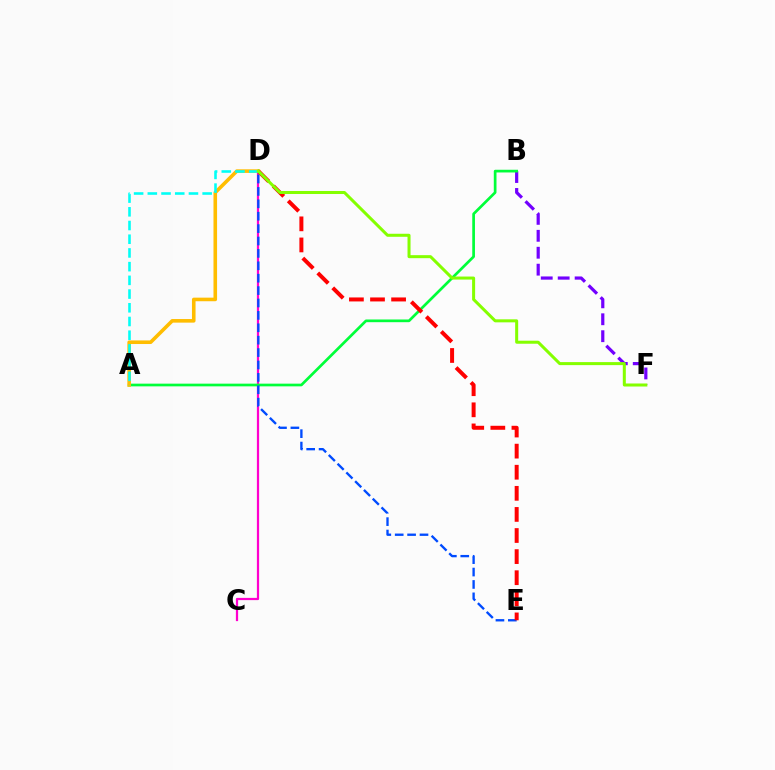{('B', 'F'): [{'color': '#7200ff', 'line_style': 'dashed', 'thickness': 2.3}], ('C', 'D'): [{'color': '#ff00cf', 'line_style': 'solid', 'thickness': 1.61}], ('A', 'B'): [{'color': '#00ff39', 'line_style': 'solid', 'thickness': 1.94}], ('D', 'E'): [{'color': '#004bff', 'line_style': 'dashed', 'thickness': 1.68}, {'color': '#ff0000', 'line_style': 'dashed', 'thickness': 2.87}], ('A', 'D'): [{'color': '#ffbd00', 'line_style': 'solid', 'thickness': 2.59}, {'color': '#00fff6', 'line_style': 'dashed', 'thickness': 1.86}], ('D', 'F'): [{'color': '#84ff00', 'line_style': 'solid', 'thickness': 2.18}]}